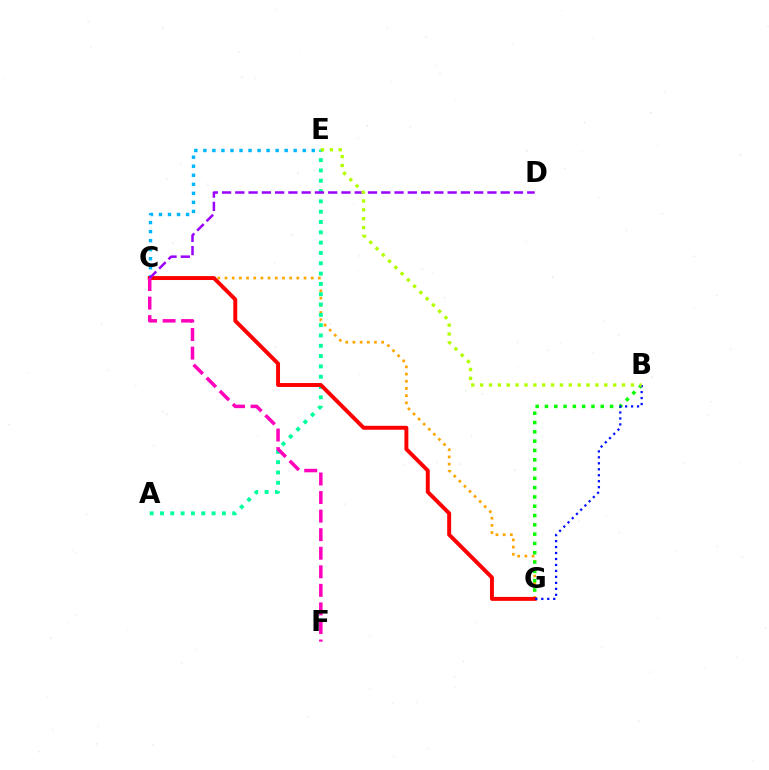{('C', 'G'): [{'color': '#ffa500', 'line_style': 'dotted', 'thickness': 1.95}, {'color': '#ff0000', 'line_style': 'solid', 'thickness': 2.83}], ('A', 'E'): [{'color': '#00ff9d', 'line_style': 'dotted', 'thickness': 2.8}], ('C', 'E'): [{'color': '#00b5ff', 'line_style': 'dotted', 'thickness': 2.45}], ('B', 'G'): [{'color': '#08ff00', 'line_style': 'dotted', 'thickness': 2.53}, {'color': '#0010ff', 'line_style': 'dotted', 'thickness': 1.62}], ('C', 'D'): [{'color': '#9b00ff', 'line_style': 'dashed', 'thickness': 1.8}], ('C', 'F'): [{'color': '#ff00bd', 'line_style': 'dashed', 'thickness': 2.52}], ('B', 'E'): [{'color': '#b3ff00', 'line_style': 'dotted', 'thickness': 2.41}]}